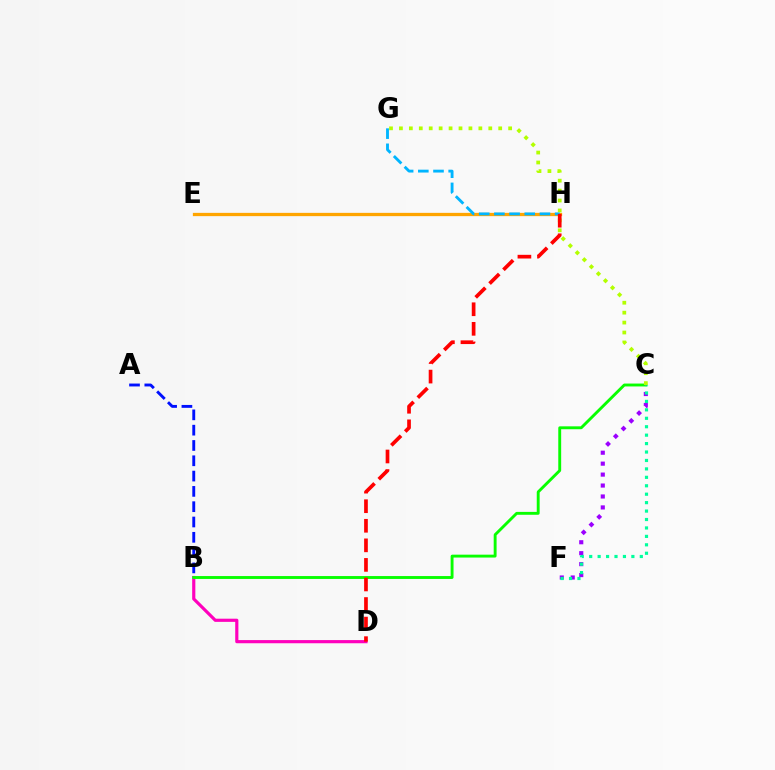{('B', 'D'): [{'color': '#ff00bd', 'line_style': 'solid', 'thickness': 2.28}], ('E', 'H'): [{'color': '#ffa500', 'line_style': 'solid', 'thickness': 2.36}], ('B', 'C'): [{'color': '#08ff00', 'line_style': 'solid', 'thickness': 2.08}], ('C', 'G'): [{'color': '#b3ff00', 'line_style': 'dotted', 'thickness': 2.7}], ('C', 'F'): [{'color': '#9b00ff', 'line_style': 'dotted', 'thickness': 2.97}, {'color': '#00ff9d', 'line_style': 'dotted', 'thickness': 2.29}], ('G', 'H'): [{'color': '#00b5ff', 'line_style': 'dashed', 'thickness': 2.06}], ('D', 'H'): [{'color': '#ff0000', 'line_style': 'dashed', 'thickness': 2.66}], ('A', 'B'): [{'color': '#0010ff', 'line_style': 'dashed', 'thickness': 2.08}]}